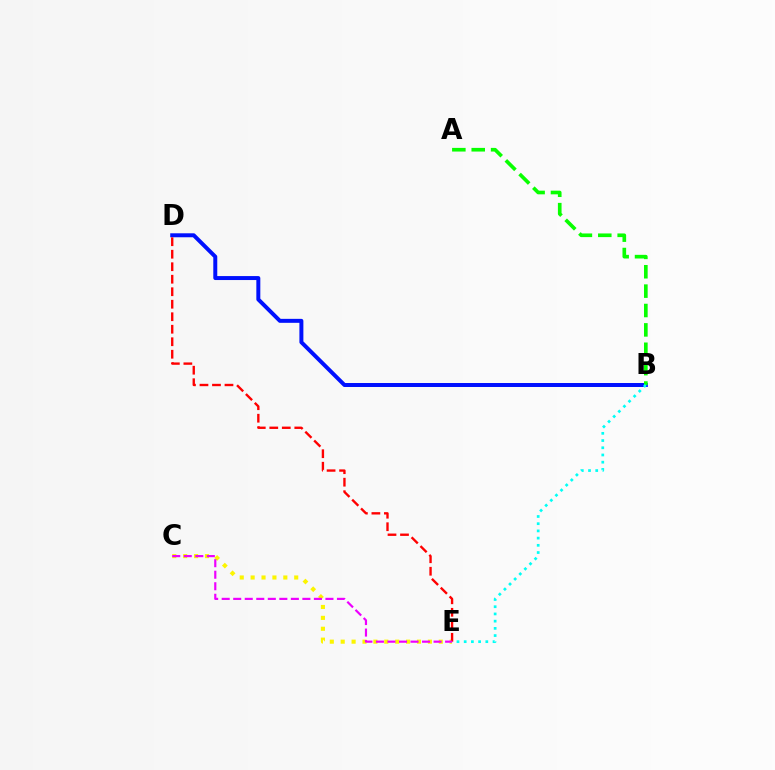{('B', 'D'): [{'color': '#0010ff', 'line_style': 'solid', 'thickness': 2.86}], ('A', 'B'): [{'color': '#08ff00', 'line_style': 'dashed', 'thickness': 2.63}], ('C', 'E'): [{'color': '#fcf500', 'line_style': 'dotted', 'thickness': 2.96}, {'color': '#ee00ff', 'line_style': 'dashed', 'thickness': 1.57}], ('D', 'E'): [{'color': '#ff0000', 'line_style': 'dashed', 'thickness': 1.7}], ('B', 'E'): [{'color': '#00fff6', 'line_style': 'dotted', 'thickness': 1.96}]}